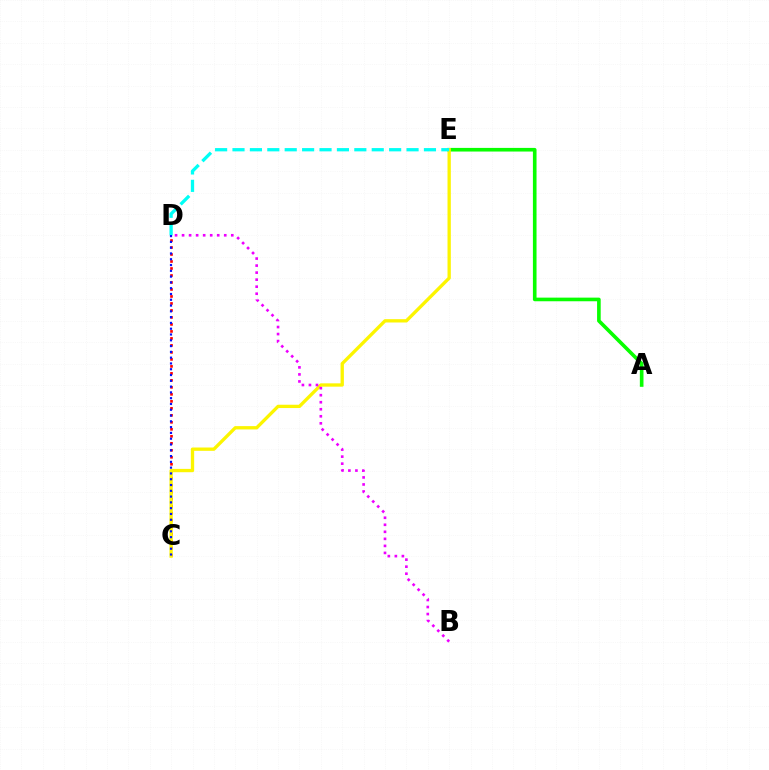{('C', 'D'): [{'color': '#ff0000', 'line_style': 'dotted', 'thickness': 1.9}, {'color': '#0010ff', 'line_style': 'dotted', 'thickness': 1.57}], ('A', 'E'): [{'color': '#08ff00', 'line_style': 'solid', 'thickness': 2.61}], ('C', 'E'): [{'color': '#fcf500', 'line_style': 'solid', 'thickness': 2.39}], ('B', 'D'): [{'color': '#ee00ff', 'line_style': 'dotted', 'thickness': 1.91}], ('D', 'E'): [{'color': '#00fff6', 'line_style': 'dashed', 'thickness': 2.36}]}